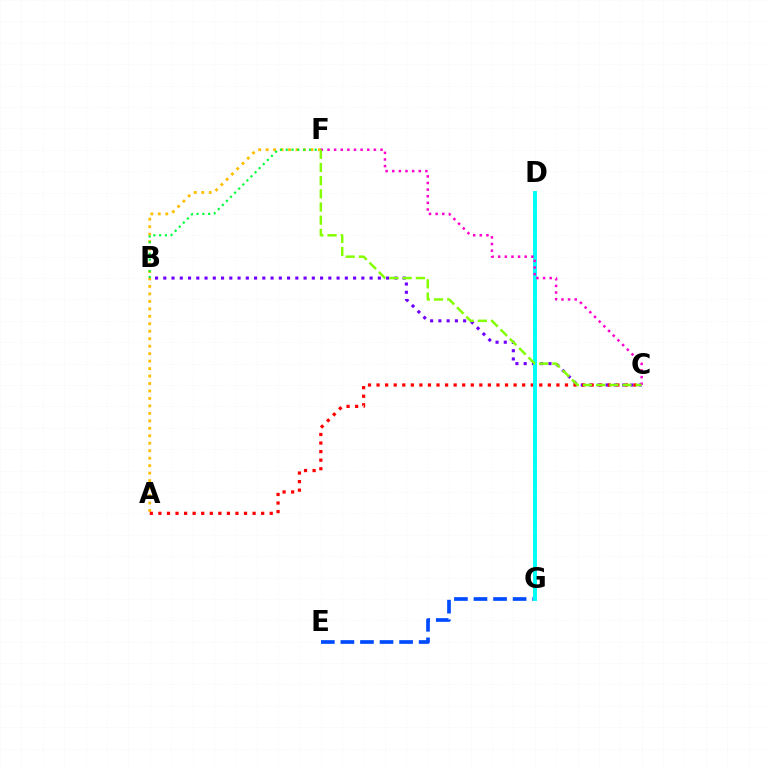{('E', 'G'): [{'color': '#004bff', 'line_style': 'dashed', 'thickness': 2.66}], ('A', 'F'): [{'color': '#ffbd00', 'line_style': 'dotted', 'thickness': 2.03}], ('B', 'F'): [{'color': '#00ff39', 'line_style': 'dotted', 'thickness': 1.57}], ('B', 'C'): [{'color': '#7200ff', 'line_style': 'dotted', 'thickness': 2.24}], ('A', 'C'): [{'color': '#ff0000', 'line_style': 'dotted', 'thickness': 2.33}], ('D', 'G'): [{'color': '#00fff6', 'line_style': 'solid', 'thickness': 2.83}], ('C', 'F'): [{'color': '#ff00cf', 'line_style': 'dotted', 'thickness': 1.8}, {'color': '#84ff00', 'line_style': 'dashed', 'thickness': 1.79}]}